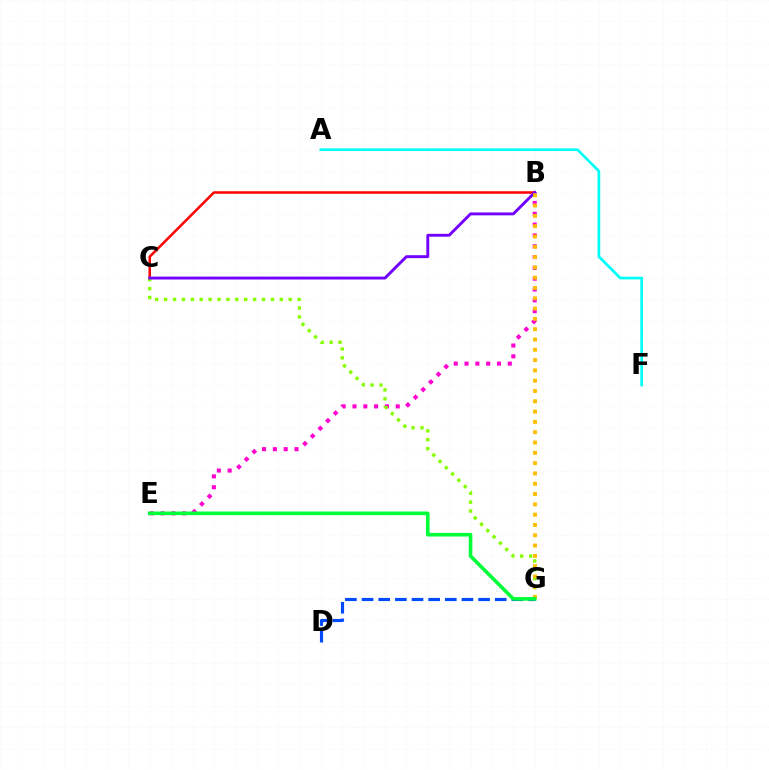{('B', 'C'): [{'color': '#ff0000', 'line_style': 'solid', 'thickness': 1.81}, {'color': '#7200ff', 'line_style': 'solid', 'thickness': 2.09}], ('A', 'F'): [{'color': '#00fff6', 'line_style': 'solid', 'thickness': 1.94}], ('B', 'E'): [{'color': '#ff00cf', 'line_style': 'dotted', 'thickness': 2.94}], ('C', 'G'): [{'color': '#84ff00', 'line_style': 'dotted', 'thickness': 2.42}], ('D', 'G'): [{'color': '#004bff', 'line_style': 'dashed', 'thickness': 2.26}], ('B', 'G'): [{'color': '#ffbd00', 'line_style': 'dotted', 'thickness': 2.8}], ('E', 'G'): [{'color': '#00ff39', 'line_style': 'solid', 'thickness': 2.6}]}